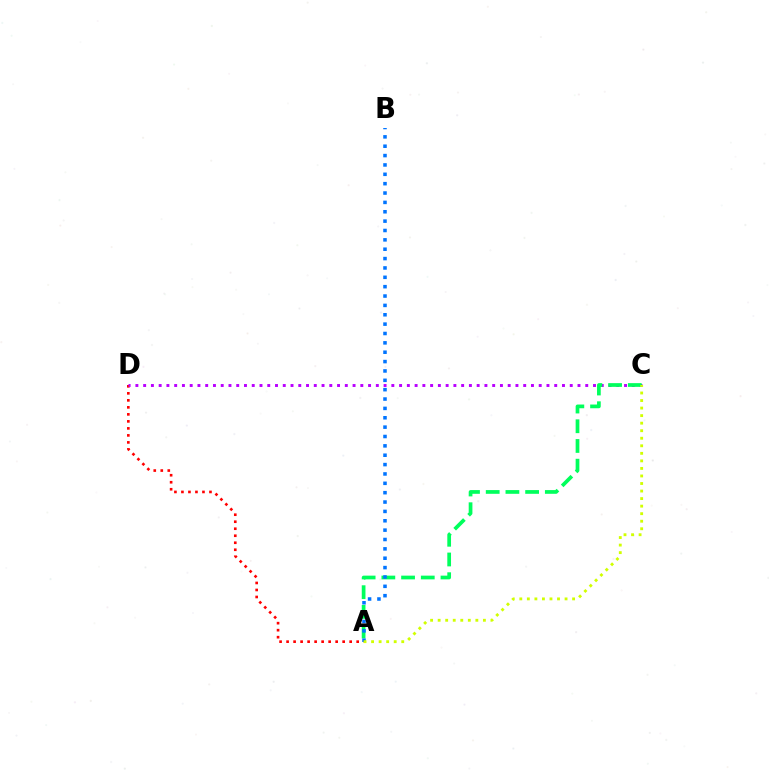{('A', 'D'): [{'color': '#ff0000', 'line_style': 'dotted', 'thickness': 1.9}], ('C', 'D'): [{'color': '#b900ff', 'line_style': 'dotted', 'thickness': 2.11}], ('A', 'C'): [{'color': '#00ff5c', 'line_style': 'dashed', 'thickness': 2.68}, {'color': '#d1ff00', 'line_style': 'dotted', 'thickness': 2.05}], ('A', 'B'): [{'color': '#0074ff', 'line_style': 'dotted', 'thickness': 2.54}]}